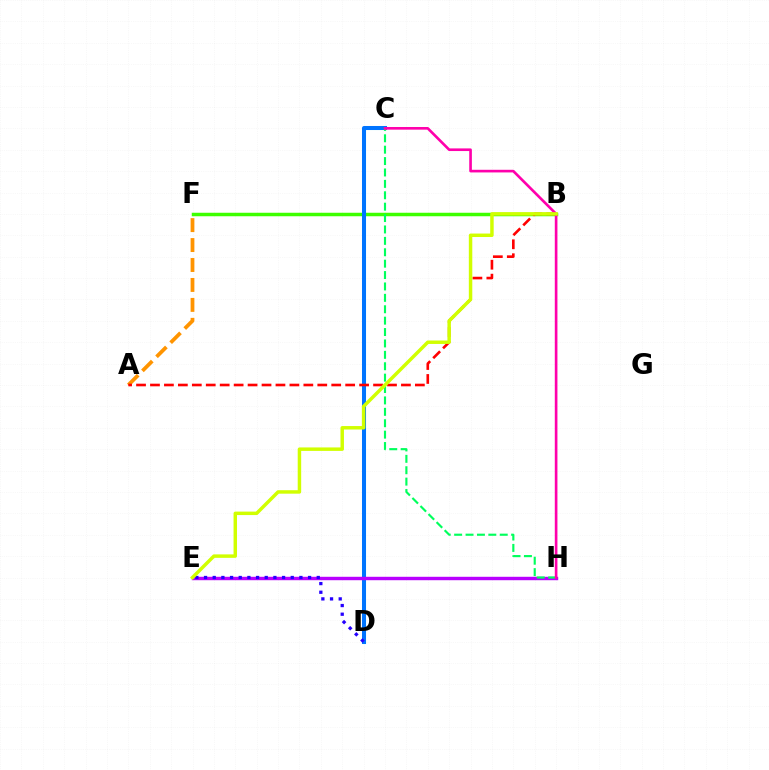{('B', 'F'): [{'color': '#3dff00', 'line_style': 'solid', 'thickness': 2.52}], ('C', 'D'): [{'color': '#00fff6', 'line_style': 'solid', 'thickness': 2.2}, {'color': '#0074ff', 'line_style': 'solid', 'thickness': 2.9}], ('E', 'H'): [{'color': '#b900ff', 'line_style': 'solid', 'thickness': 2.46}], ('A', 'F'): [{'color': '#ff9400', 'line_style': 'dashed', 'thickness': 2.71}], ('A', 'B'): [{'color': '#ff0000', 'line_style': 'dashed', 'thickness': 1.89}], ('D', 'E'): [{'color': '#2500ff', 'line_style': 'dotted', 'thickness': 2.36}], ('C', 'H'): [{'color': '#00ff5c', 'line_style': 'dashed', 'thickness': 1.55}, {'color': '#ff00ac', 'line_style': 'solid', 'thickness': 1.9}], ('B', 'E'): [{'color': '#d1ff00', 'line_style': 'solid', 'thickness': 2.49}]}